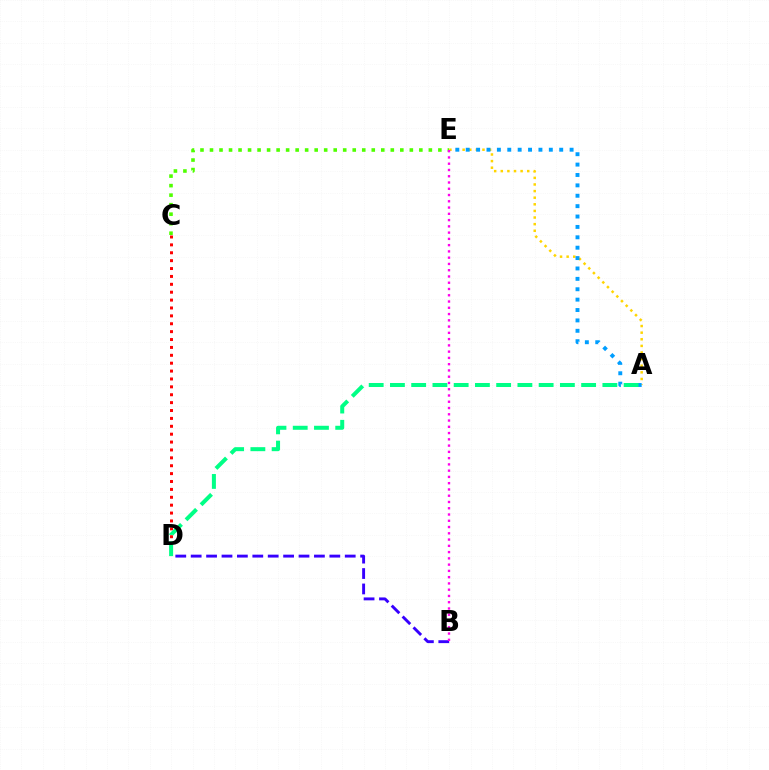{('A', 'E'): [{'color': '#ffd500', 'line_style': 'dotted', 'thickness': 1.8}, {'color': '#009eff', 'line_style': 'dotted', 'thickness': 2.82}], ('C', 'D'): [{'color': '#ff0000', 'line_style': 'dotted', 'thickness': 2.14}], ('B', 'D'): [{'color': '#3700ff', 'line_style': 'dashed', 'thickness': 2.09}], ('A', 'D'): [{'color': '#00ff86', 'line_style': 'dashed', 'thickness': 2.89}], ('C', 'E'): [{'color': '#4fff00', 'line_style': 'dotted', 'thickness': 2.59}], ('B', 'E'): [{'color': '#ff00ed', 'line_style': 'dotted', 'thickness': 1.7}]}